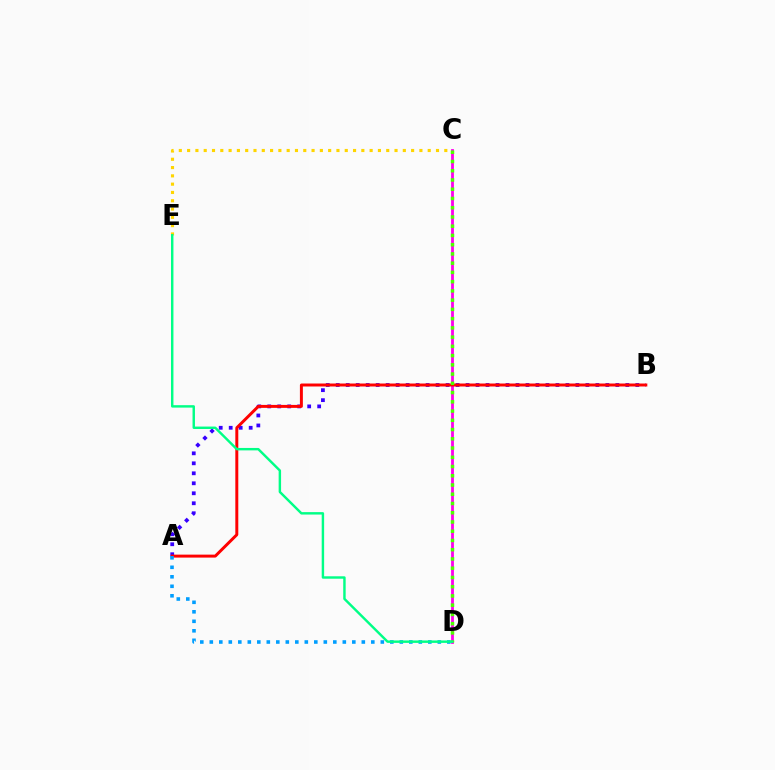{('C', 'E'): [{'color': '#ffd500', 'line_style': 'dotted', 'thickness': 2.25}], ('A', 'B'): [{'color': '#3700ff', 'line_style': 'dotted', 'thickness': 2.71}, {'color': '#ff0000', 'line_style': 'solid', 'thickness': 2.14}], ('C', 'D'): [{'color': '#ff00ed', 'line_style': 'solid', 'thickness': 2.03}, {'color': '#4fff00', 'line_style': 'dotted', 'thickness': 2.51}], ('A', 'D'): [{'color': '#009eff', 'line_style': 'dotted', 'thickness': 2.58}], ('D', 'E'): [{'color': '#00ff86', 'line_style': 'solid', 'thickness': 1.75}]}